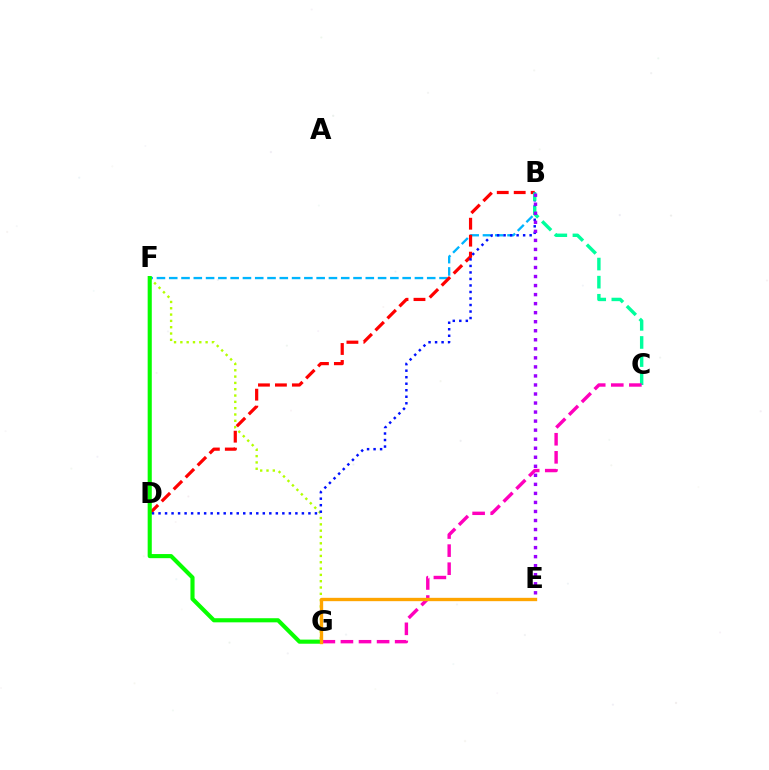{('B', 'F'): [{'color': '#00b5ff', 'line_style': 'dashed', 'thickness': 1.67}], ('B', 'D'): [{'color': '#ff0000', 'line_style': 'dashed', 'thickness': 2.3}, {'color': '#0010ff', 'line_style': 'dotted', 'thickness': 1.77}], ('F', 'G'): [{'color': '#b3ff00', 'line_style': 'dotted', 'thickness': 1.72}, {'color': '#08ff00', 'line_style': 'solid', 'thickness': 2.96}], ('B', 'C'): [{'color': '#00ff9d', 'line_style': 'dashed', 'thickness': 2.46}], ('C', 'G'): [{'color': '#ff00bd', 'line_style': 'dashed', 'thickness': 2.46}], ('E', 'G'): [{'color': '#ffa500', 'line_style': 'solid', 'thickness': 2.4}], ('B', 'E'): [{'color': '#9b00ff', 'line_style': 'dotted', 'thickness': 2.46}]}